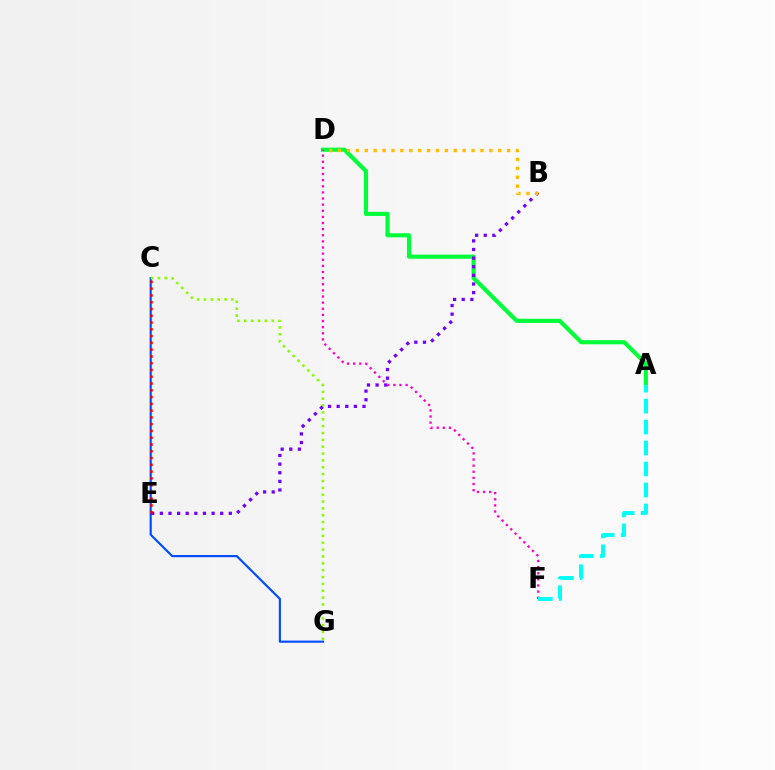{('A', 'D'): [{'color': '#00ff39', 'line_style': 'solid', 'thickness': 2.97}], ('C', 'G'): [{'color': '#004bff', 'line_style': 'solid', 'thickness': 1.55}, {'color': '#84ff00', 'line_style': 'dotted', 'thickness': 1.86}], ('B', 'E'): [{'color': '#7200ff', 'line_style': 'dotted', 'thickness': 2.34}], ('D', 'F'): [{'color': '#ff00cf', 'line_style': 'dotted', 'thickness': 1.66}], ('C', 'E'): [{'color': '#ff0000', 'line_style': 'dotted', 'thickness': 1.84}], ('B', 'D'): [{'color': '#ffbd00', 'line_style': 'dotted', 'thickness': 2.42}], ('A', 'F'): [{'color': '#00fff6', 'line_style': 'dashed', 'thickness': 2.85}]}